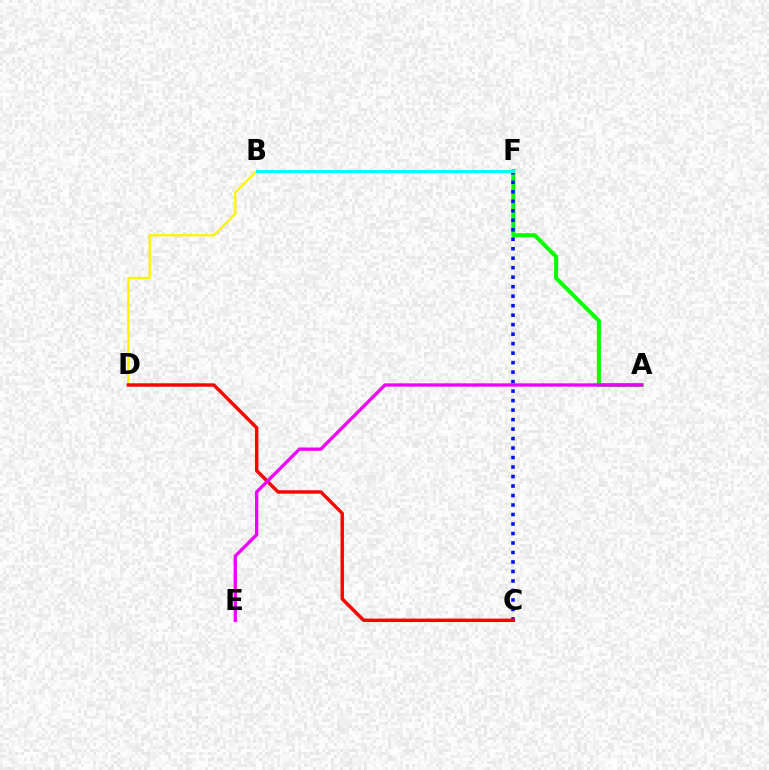{('A', 'F'): [{'color': '#08ff00', 'line_style': 'solid', 'thickness': 2.92}], ('B', 'D'): [{'color': '#fcf500', 'line_style': 'solid', 'thickness': 1.69}], ('C', 'F'): [{'color': '#0010ff', 'line_style': 'dotted', 'thickness': 2.58}], ('C', 'D'): [{'color': '#ff0000', 'line_style': 'solid', 'thickness': 2.48}], ('A', 'E'): [{'color': '#ee00ff', 'line_style': 'solid', 'thickness': 2.38}], ('B', 'F'): [{'color': '#00fff6', 'line_style': 'solid', 'thickness': 2.16}]}